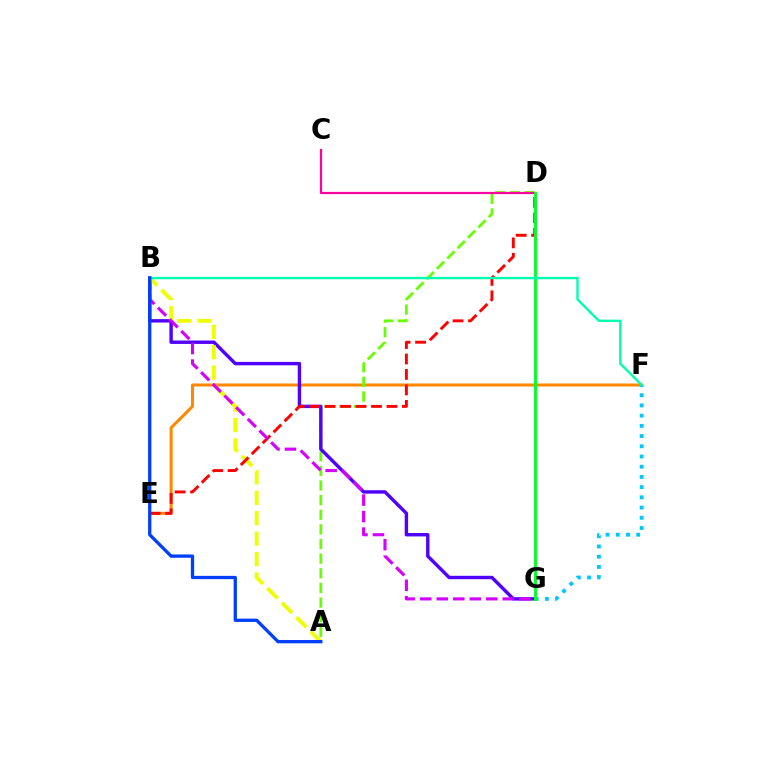{('E', 'F'): [{'color': '#ff8800', 'line_style': 'solid', 'thickness': 2.18}], ('A', 'D'): [{'color': '#66ff00', 'line_style': 'dashed', 'thickness': 1.99}], ('B', 'G'): [{'color': '#4f00ff', 'line_style': 'solid', 'thickness': 2.45}, {'color': '#d600ff', 'line_style': 'dashed', 'thickness': 2.24}], ('A', 'B'): [{'color': '#eeff00', 'line_style': 'dashed', 'thickness': 2.77}, {'color': '#003fff', 'line_style': 'solid', 'thickness': 2.36}], ('C', 'D'): [{'color': '#ff00a0', 'line_style': 'solid', 'thickness': 1.6}], ('F', 'G'): [{'color': '#00c7ff', 'line_style': 'dotted', 'thickness': 2.77}], ('D', 'E'): [{'color': '#ff0000', 'line_style': 'dashed', 'thickness': 2.1}], ('D', 'G'): [{'color': '#00ff27', 'line_style': 'solid', 'thickness': 2.09}], ('B', 'F'): [{'color': '#00ffaf', 'line_style': 'solid', 'thickness': 1.71}]}